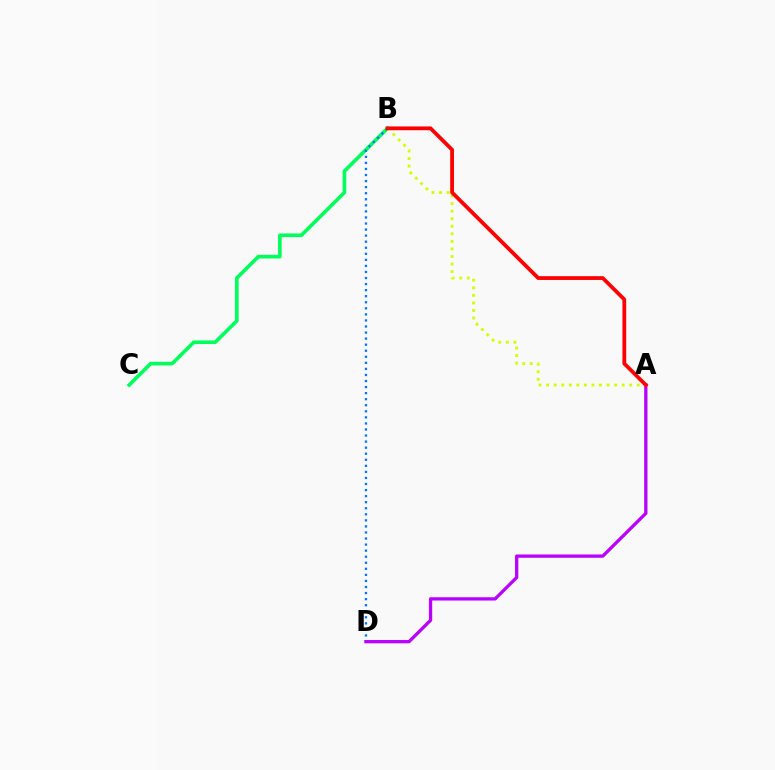{('B', 'C'): [{'color': '#00ff5c', 'line_style': 'solid', 'thickness': 2.62}], ('B', 'D'): [{'color': '#0074ff', 'line_style': 'dotted', 'thickness': 1.65}], ('A', 'D'): [{'color': '#b900ff', 'line_style': 'solid', 'thickness': 2.37}], ('A', 'B'): [{'color': '#d1ff00', 'line_style': 'dotted', 'thickness': 2.05}, {'color': '#ff0000', 'line_style': 'solid', 'thickness': 2.73}]}